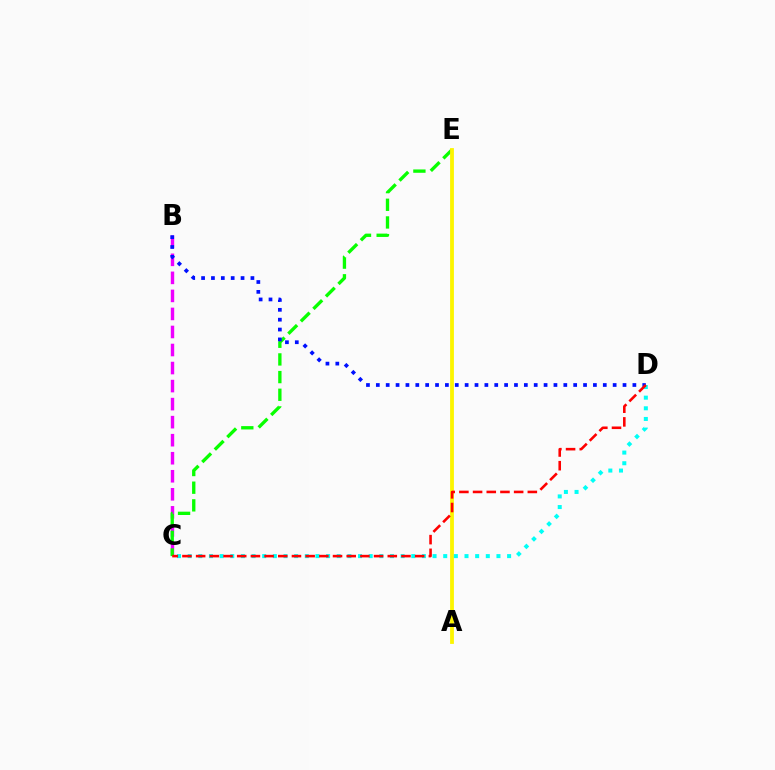{('B', 'C'): [{'color': '#ee00ff', 'line_style': 'dashed', 'thickness': 2.45}], ('C', 'E'): [{'color': '#08ff00', 'line_style': 'dashed', 'thickness': 2.4}], ('A', 'E'): [{'color': '#fcf500', 'line_style': 'solid', 'thickness': 2.74}], ('C', 'D'): [{'color': '#00fff6', 'line_style': 'dotted', 'thickness': 2.89}, {'color': '#ff0000', 'line_style': 'dashed', 'thickness': 1.86}], ('B', 'D'): [{'color': '#0010ff', 'line_style': 'dotted', 'thickness': 2.68}]}